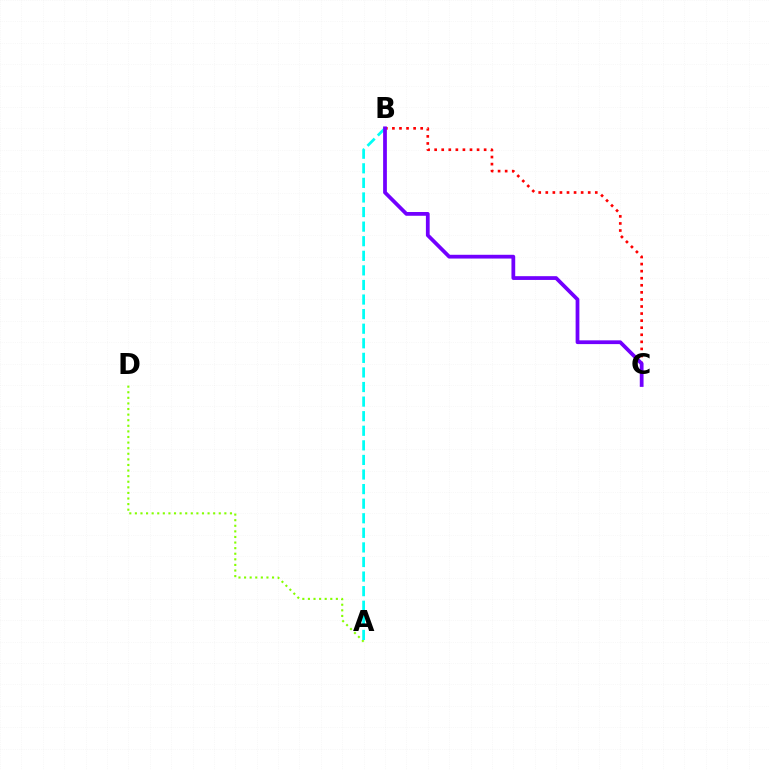{('A', 'D'): [{'color': '#84ff00', 'line_style': 'dotted', 'thickness': 1.52}], ('A', 'B'): [{'color': '#00fff6', 'line_style': 'dashed', 'thickness': 1.98}], ('B', 'C'): [{'color': '#ff0000', 'line_style': 'dotted', 'thickness': 1.92}, {'color': '#7200ff', 'line_style': 'solid', 'thickness': 2.71}]}